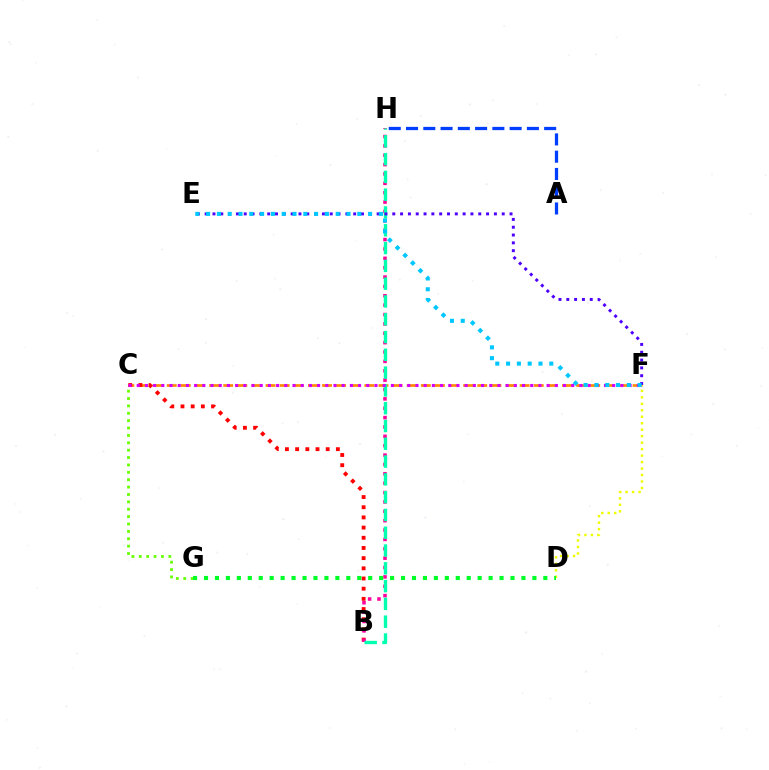{('C', 'F'): [{'color': '#ff8800', 'line_style': 'dashed', 'thickness': 1.92}, {'color': '#d600ff', 'line_style': 'dotted', 'thickness': 2.23}], ('D', 'F'): [{'color': '#eeff00', 'line_style': 'dotted', 'thickness': 1.76}], ('A', 'H'): [{'color': '#003fff', 'line_style': 'dashed', 'thickness': 2.35}], ('B', 'C'): [{'color': '#ff0000', 'line_style': 'dotted', 'thickness': 2.77}], ('B', 'H'): [{'color': '#ff00a0', 'line_style': 'dotted', 'thickness': 2.55}, {'color': '#00ffaf', 'line_style': 'dashed', 'thickness': 2.42}], ('C', 'G'): [{'color': '#66ff00', 'line_style': 'dotted', 'thickness': 2.01}], ('E', 'F'): [{'color': '#4f00ff', 'line_style': 'dotted', 'thickness': 2.12}, {'color': '#00c7ff', 'line_style': 'dotted', 'thickness': 2.93}], ('D', 'G'): [{'color': '#00ff27', 'line_style': 'dotted', 'thickness': 2.97}]}